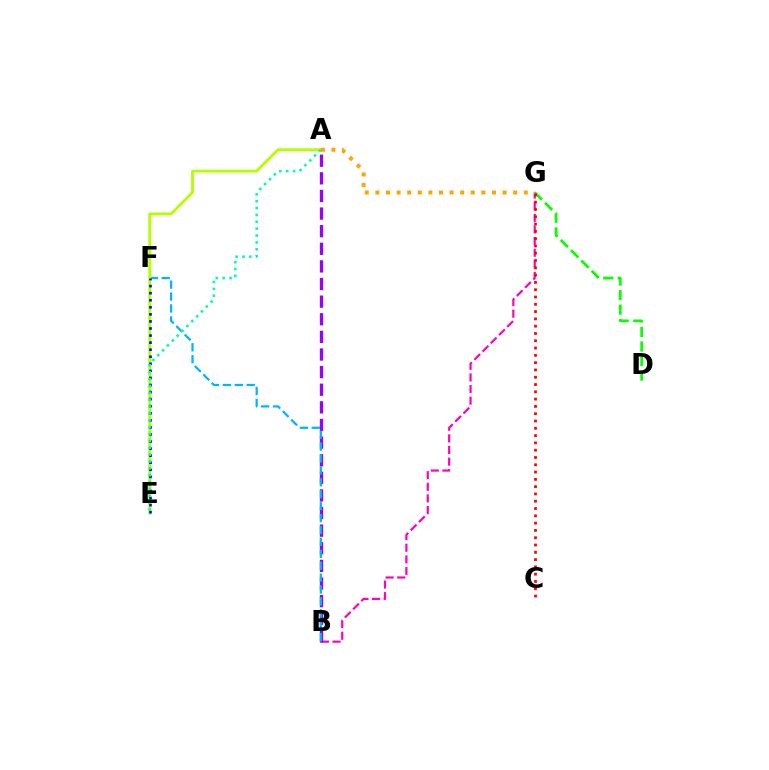{('B', 'G'): [{'color': '#ff00bd', 'line_style': 'dashed', 'thickness': 1.58}], ('A', 'B'): [{'color': '#9b00ff', 'line_style': 'dashed', 'thickness': 2.39}], ('B', 'F'): [{'color': '#00b5ff', 'line_style': 'dashed', 'thickness': 1.62}], ('A', 'E'): [{'color': '#b3ff00', 'line_style': 'solid', 'thickness': 2.05}, {'color': '#00ff9d', 'line_style': 'dotted', 'thickness': 1.87}], ('D', 'G'): [{'color': '#08ff00', 'line_style': 'dashed', 'thickness': 1.98}], ('C', 'G'): [{'color': '#ff0000', 'line_style': 'dotted', 'thickness': 1.98}], ('E', 'F'): [{'color': '#0010ff', 'line_style': 'dotted', 'thickness': 1.92}], ('A', 'G'): [{'color': '#ffa500', 'line_style': 'dotted', 'thickness': 2.88}]}